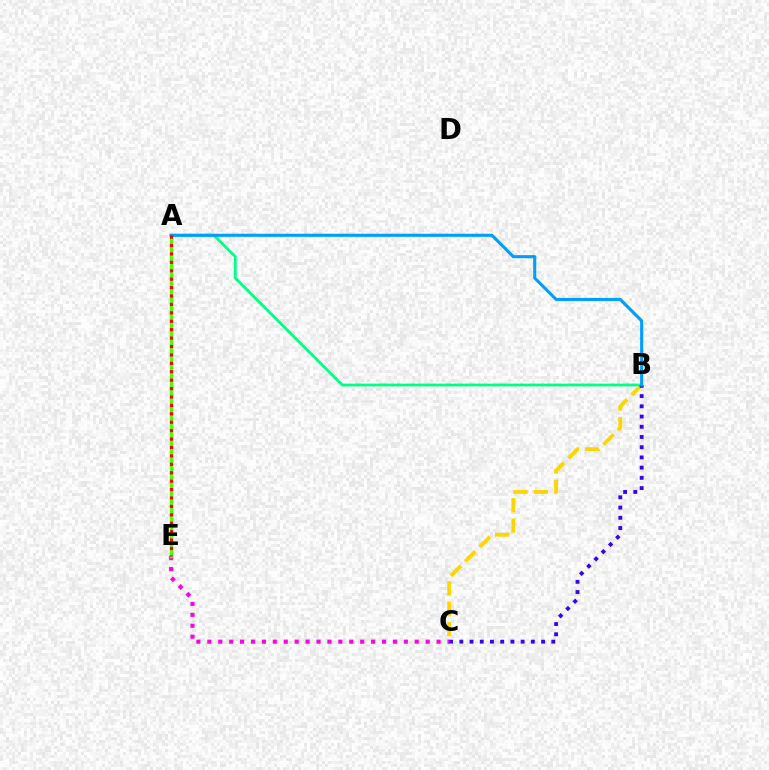{('C', 'E'): [{'color': '#ff00ed', 'line_style': 'dotted', 'thickness': 2.97}], ('A', 'E'): [{'color': '#4fff00', 'line_style': 'solid', 'thickness': 2.4}, {'color': '#ff0000', 'line_style': 'dotted', 'thickness': 2.29}], ('B', 'C'): [{'color': '#ffd500', 'line_style': 'dashed', 'thickness': 2.77}, {'color': '#3700ff', 'line_style': 'dotted', 'thickness': 2.78}], ('A', 'B'): [{'color': '#00ff86', 'line_style': 'solid', 'thickness': 2.0}, {'color': '#009eff', 'line_style': 'solid', 'thickness': 2.22}]}